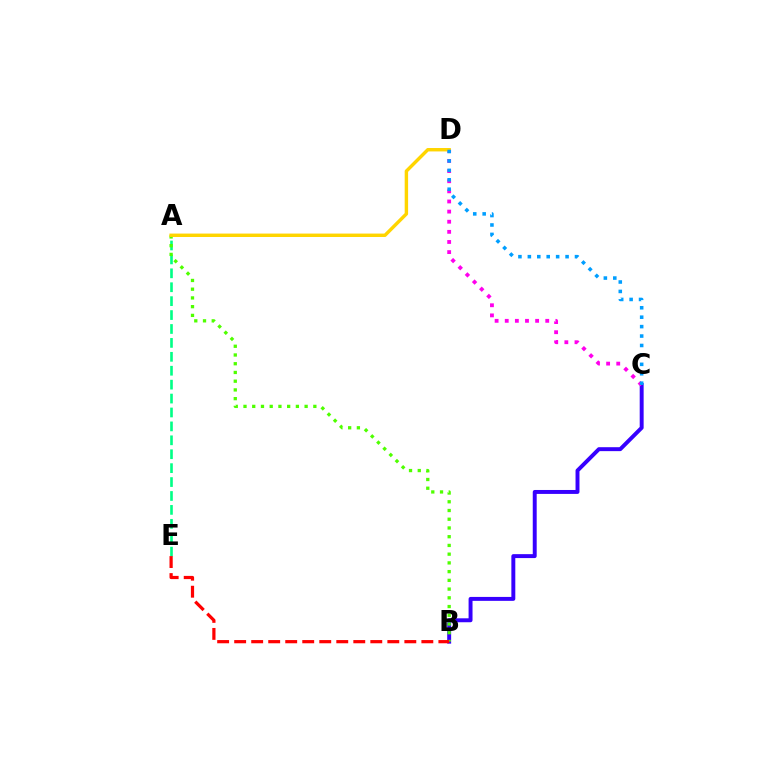{('A', 'E'): [{'color': '#00ff86', 'line_style': 'dashed', 'thickness': 1.89}], ('B', 'C'): [{'color': '#3700ff', 'line_style': 'solid', 'thickness': 2.83}], ('A', 'B'): [{'color': '#4fff00', 'line_style': 'dotted', 'thickness': 2.37}], ('C', 'D'): [{'color': '#ff00ed', 'line_style': 'dotted', 'thickness': 2.75}, {'color': '#009eff', 'line_style': 'dotted', 'thickness': 2.56}], ('B', 'E'): [{'color': '#ff0000', 'line_style': 'dashed', 'thickness': 2.31}], ('A', 'D'): [{'color': '#ffd500', 'line_style': 'solid', 'thickness': 2.46}]}